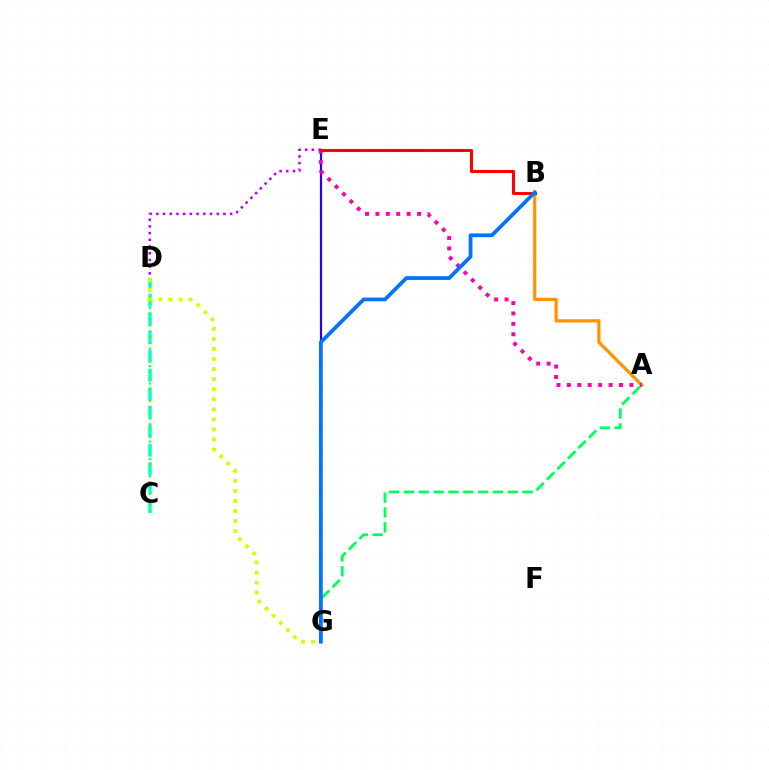{('C', 'D'): [{'color': '#00fff6', 'line_style': 'dashed', 'thickness': 2.55}, {'color': '#3dff00', 'line_style': 'dotted', 'thickness': 1.58}], ('A', 'G'): [{'color': '#00ff5c', 'line_style': 'dashed', 'thickness': 2.01}], ('E', 'G'): [{'color': '#2500ff', 'line_style': 'solid', 'thickness': 1.58}], ('A', 'B'): [{'color': '#ff9400', 'line_style': 'solid', 'thickness': 2.34}], ('D', 'G'): [{'color': '#d1ff00', 'line_style': 'dotted', 'thickness': 2.73}], ('A', 'E'): [{'color': '#ff00ac', 'line_style': 'dotted', 'thickness': 2.83}], ('D', 'E'): [{'color': '#b900ff', 'line_style': 'dotted', 'thickness': 1.82}], ('B', 'E'): [{'color': '#ff0000', 'line_style': 'solid', 'thickness': 2.21}], ('B', 'G'): [{'color': '#0074ff', 'line_style': 'solid', 'thickness': 2.72}]}